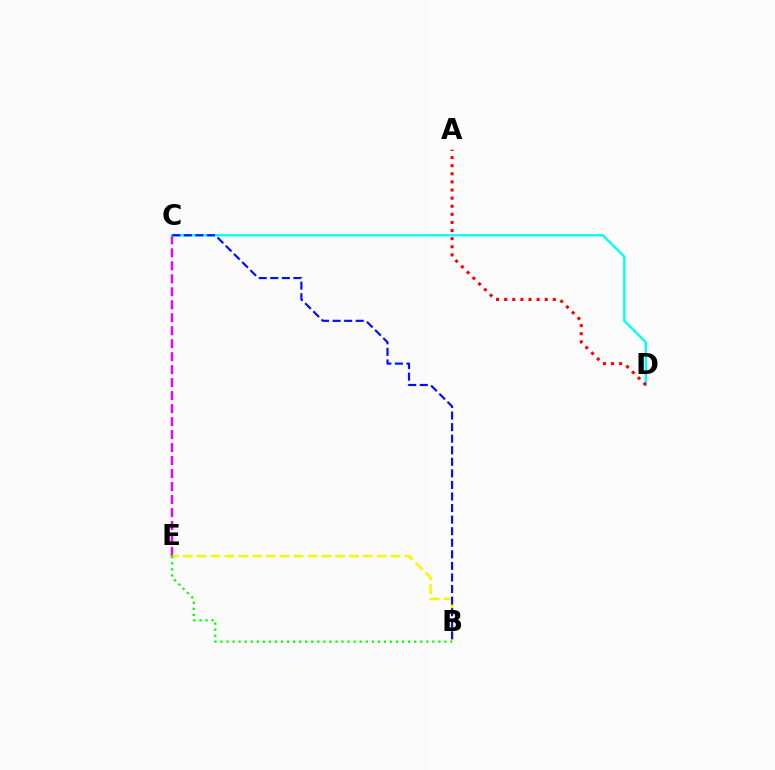{('C', 'E'): [{'color': '#ee00ff', 'line_style': 'dashed', 'thickness': 1.76}], ('C', 'D'): [{'color': '#00fff6', 'line_style': 'solid', 'thickness': 1.69}], ('B', 'E'): [{'color': '#fcf500', 'line_style': 'dashed', 'thickness': 1.88}, {'color': '#08ff00', 'line_style': 'dotted', 'thickness': 1.64}], ('B', 'C'): [{'color': '#0010ff', 'line_style': 'dashed', 'thickness': 1.57}], ('A', 'D'): [{'color': '#ff0000', 'line_style': 'dotted', 'thickness': 2.2}]}